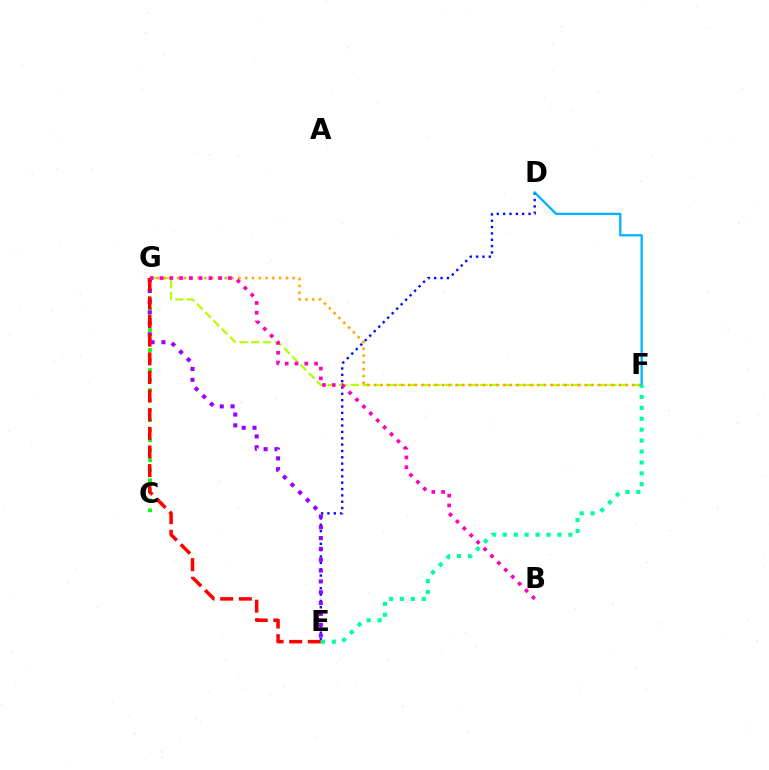{('D', 'E'): [{'color': '#0010ff', 'line_style': 'dotted', 'thickness': 1.72}], ('C', 'G'): [{'color': '#08ff00', 'line_style': 'dotted', 'thickness': 2.72}], ('F', 'G'): [{'color': '#b3ff00', 'line_style': 'dashed', 'thickness': 1.59}, {'color': '#ffa500', 'line_style': 'dotted', 'thickness': 1.85}], ('D', 'F'): [{'color': '#00b5ff', 'line_style': 'solid', 'thickness': 1.67}], ('E', 'G'): [{'color': '#9b00ff', 'line_style': 'dotted', 'thickness': 2.94}, {'color': '#ff0000', 'line_style': 'dashed', 'thickness': 2.53}], ('E', 'F'): [{'color': '#00ff9d', 'line_style': 'dotted', 'thickness': 2.97}], ('B', 'G'): [{'color': '#ff00bd', 'line_style': 'dotted', 'thickness': 2.66}]}